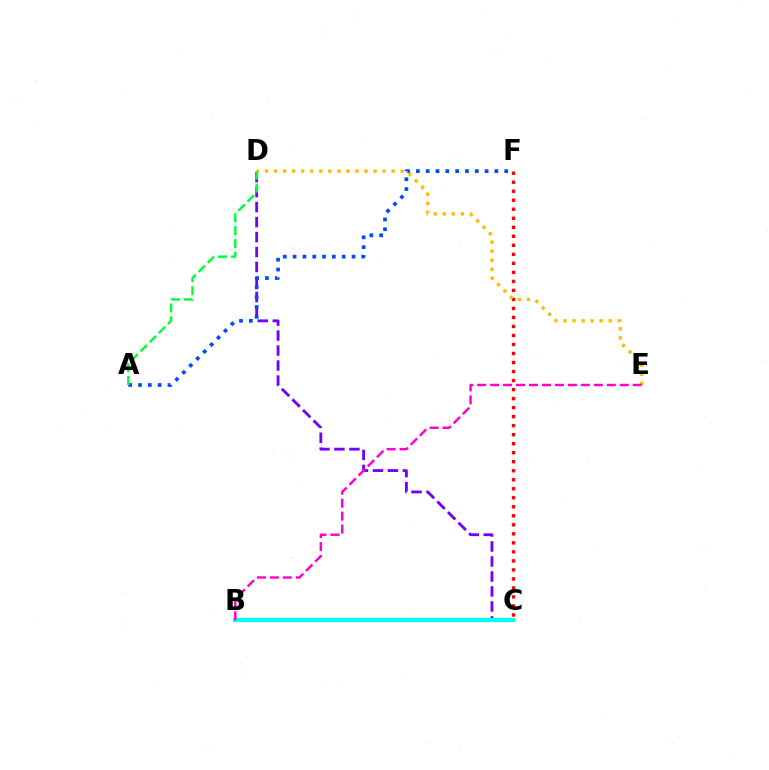{('B', 'C'): [{'color': '#84ff00', 'line_style': 'dashed', 'thickness': 2.93}, {'color': '#00fff6', 'line_style': 'solid', 'thickness': 2.99}], ('C', 'F'): [{'color': '#ff0000', 'line_style': 'dotted', 'thickness': 2.45}], ('C', 'D'): [{'color': '#7200ff', 'line_style': 'dashed', 'thickness': 2.04}], ('D', 'E'): [{'color': '#ffbd00', 'line_style': 'dotted', 'thickness': 2.46}], ('A', 'F'): [{'color': '#004bff', 'line_style': 'dotted', 'thickness': 2.67}], ('A', 'D'): [{'color': '#00ff39', 'line_style': 'dashed', 'thickness': 1.75}], ('B', 'E'): [{'color': '#ff00cf', 'line_style': 'dashed', 'thickness': 1.76}]}